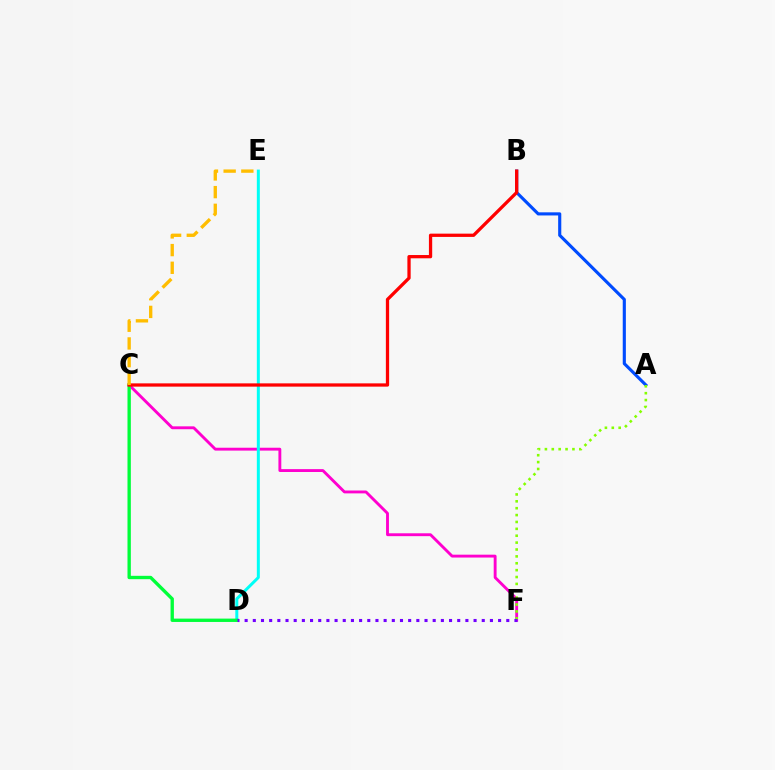{('C', 'F'): [{'color': '#ff00cf', 'line_style': 'solid', 'thickness': 2.07}], ('A', 'B'): [{'color': '#004bff', 'line_style': 'solid', 'thickness': 2.25}], ('D', 'E'): [{'color': '#00fff6', 'line_style': 'solid', 'thickness': 2.16}], ('A', 'F'): [{'color': '#84ff00', 'line_style': 'dotted', 'thickness': 1.87}], ('C', 'D'): [{'color': '#00ff39', 'line_style': 'solid', 'thickness': 2.41}], ('B', 'C'): [{'color': '#ff0000', 'line_style': 'solid', 'thickness': 2.36}], ('C', 'E'): [{'color': '#ffbd00', 'line_style': 'dashed', 'thickness': 2.4}], ('D', 'F'): [{'color': '#7200ff', 'line_style': 'dotted', 'thickness': 2.22}]}